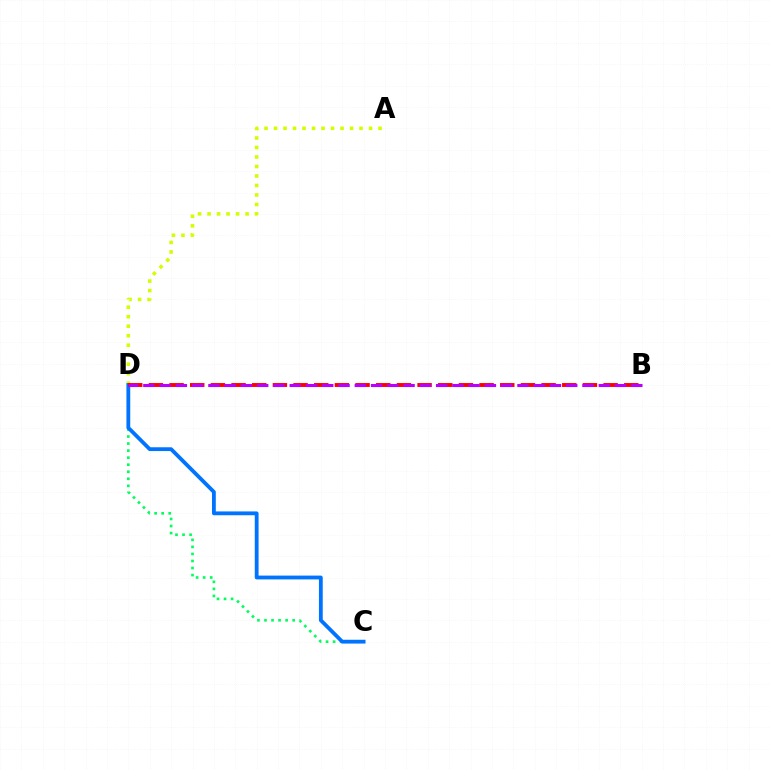{('C', 'D'): [{'color': '#00ff5c', 'line_style': 'dotted', 'thickness': 1.91}, {'color': '#0074ff', 'line_style': 'solid', 'thickness': 2.74}], ('A', 'D'): [{'color': '#d1ff00', 'line_style': 'dotted', 'thickness': 2.58}], ('B', 'D'): [{'color': '#ff0000', 'line_style': 'dashed', 'thickness': 2.81}, {'color': '#b900ff', 'line_style': 'dashed', 'thickness': 2.21}]}